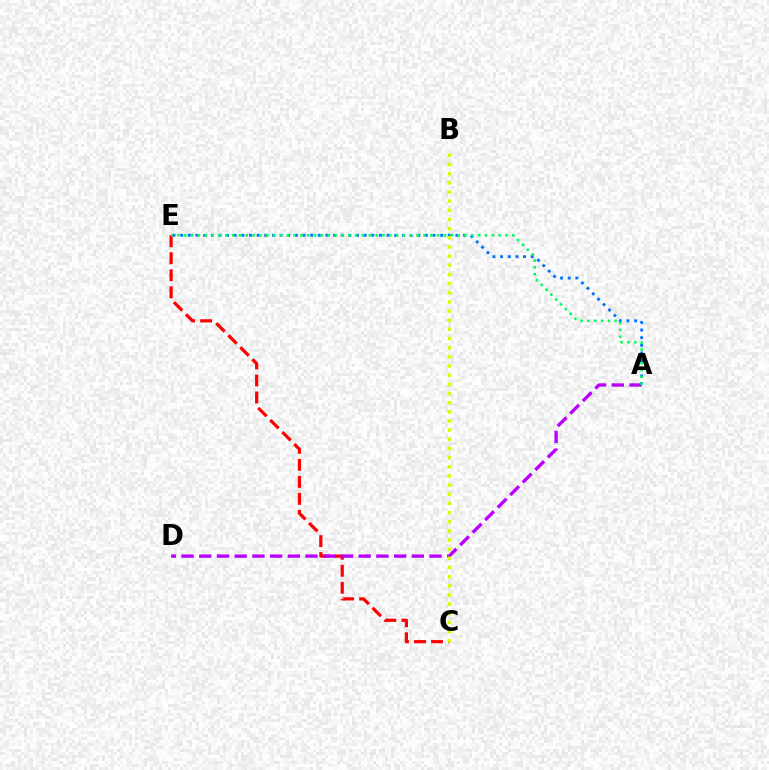{('C', 'E'): [{'color': '#ff0000', 'line_style': 'dashed', 'thickness': 2.31}], ('A', 'D'): [{'color': '#b900ff', 'line_style': 'dashed', 'thickness': 2.41}], ('A', 'E'): [{'color': '#0074ff', 'line_style': 'dotted', 'thickness': 2.08}, {'color': '#00ff5c', 'line_style': 'dotted', 'thickness': 1.86}], ('B', 'C'): [{'color': '#d1ff00', 'line_style': 'dotted', 'thickness': 2.49}]}